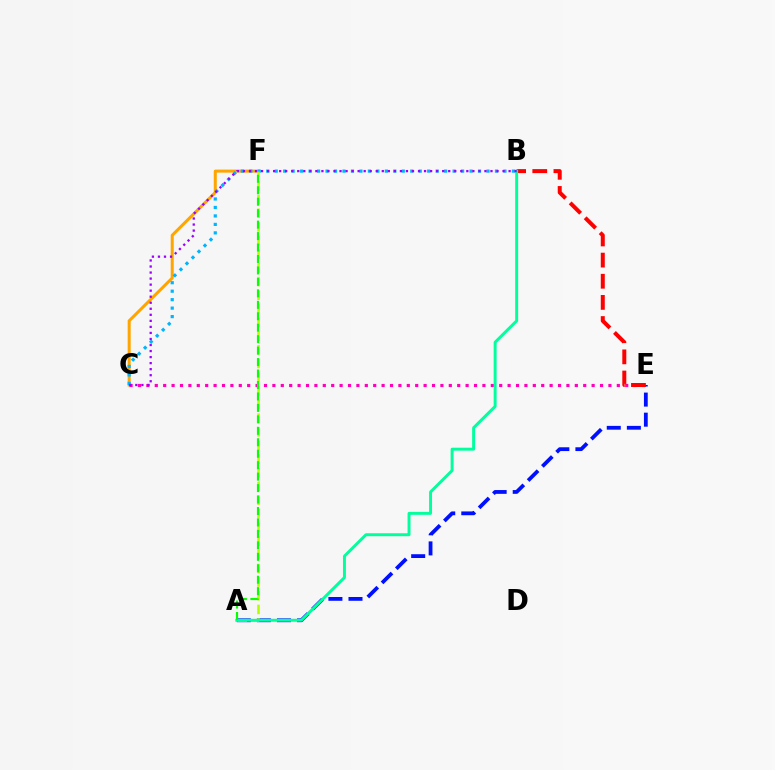{('C', 'F'): [{'color': '#ffa500', 'line_style': 'solid', 'thickness': 2.18}], ('B', 'C'): [{'color': '#00b5ff', 'line_style': 'dotted', 'thickness': 2.3}, {'color': '#9b00ff', 'line_style': 'dotted', 'thickness': 1.64}], ('C', 'E'): [{'color': '#ff00bd', 'line_style': 'dotted', 'thickness': 2.28}], ('A', 'E'): [{'color': '#0010ff', 'line_style': 'dashed', 'thickness': 2.73}], ('B', 'E'): [{'color': '#ff0000', 'line_style': 'dashed', 'thickness': 2.87}], ('A', 'F'): [{'color': '#b3ff00', 'line_style': 'dashed', 'thickness': 1.86}, {'color': '#08ff00', 'line_style': 'dashed', 'thickness': 1.56}], ('A', 'B'): [{'color': '#00ff9d', 'line_style': 'solid', 'thickness': 2.12}]}